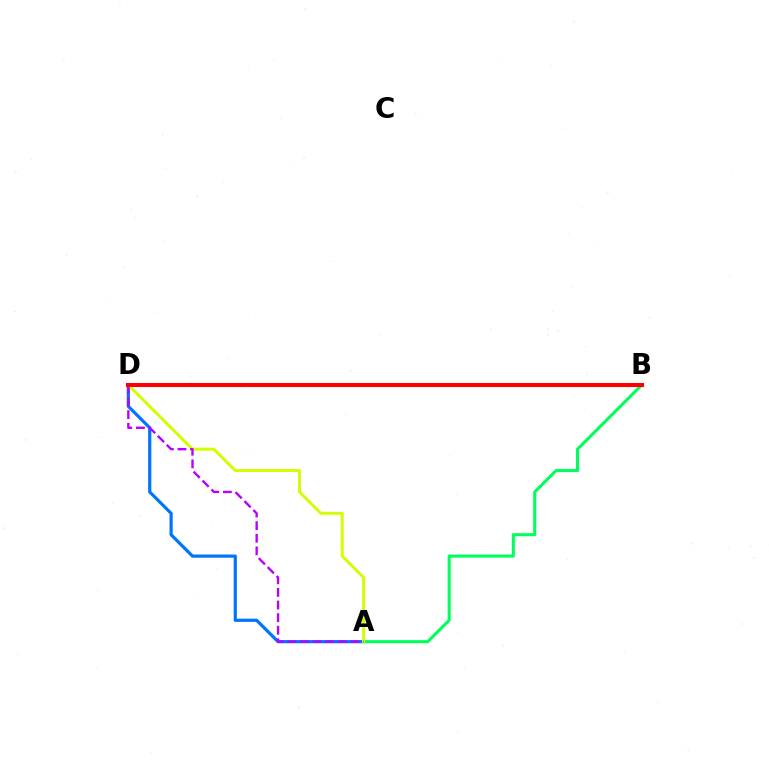{('A', 'D'): [{'color': '#0074ff', 'line_style': 'solid', 'thickness': 2.3}, {'color': '#d1ff00', 'line_style': 'solid', 'thickness': 2.12}, {'color': '#b900ff', 'line_style': 'dashed', 'thickness': 1.71}], ('A', 'B'): [{'color': '#00ff5c', 'line_style': 'solid', 'thickness': 2.2}], ('B', 'D'): [{'color': '#ff0000', 'line_style': 'solid', 'thickness': 2.93}]}